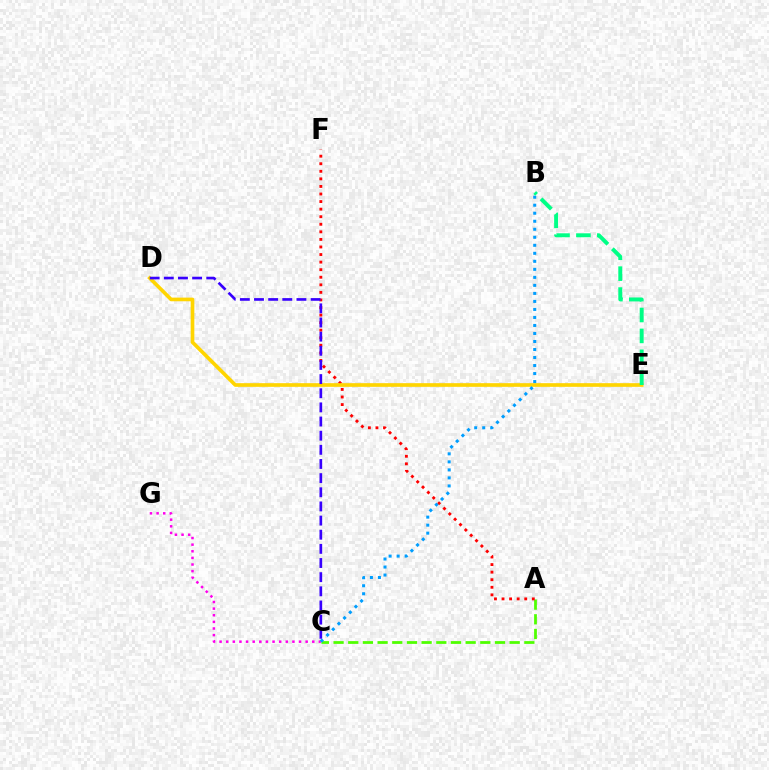{('A', 'C'): [{'color': '#4fff00', 'line_style': 'dashed', 'thickness': 1.99}], ('A', 'F'): [{'color': '#ff0000', 'line_style': 'dotted', 'thickness': 2.06}], ('C', 'G'): [{'color': '#ff00ed', 'line_style': 'dotted', 'thickness': 1.8}], ('D', 'E'): [{'color': '#ffd500', 'line_style': 'solid', 'thickness': 2.64}], ('B', 'C'): [{'color': '#009eff', 'line_style': 'dotted', 'thickness': 2.18}], ('C', 'D'): [{'color': '#3700ff', 'line_style': 'dashed', 'thickness': 1.92}], ('B', 'E'): [{'color': '#00ff86', 'line_style': 'dashed', 'thickness': 2.84}]}